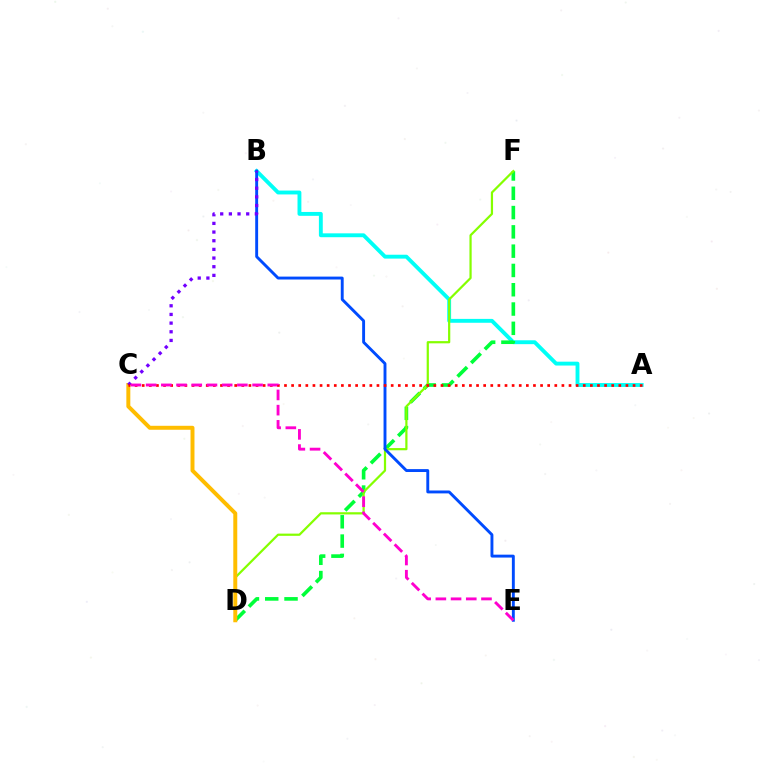{('A', 'B'): [{'color': '#00fff6', 'line_style': 'solid', 'thickness': 2.79}], ('D', 'F'): [{'color': '#00ff39', 'line_style': 'dashed', 'thickness': 2.62}, {'color': '#84ff00', 'line_style': 'solid', 'thickness': 1.6}], ('B', 'E'): [{'color': '#004bff', 'line_style': 'solid', 'thickness': 2.09}], ('C', 'D'): [{'color': '#ffbd00', 'line_style': 'solid', 'thickness': 2.85}], ('B', 'C'): [{'color': '#7200ff', 'line_style': 'dotted', 'thickness': 2.35}], ('A', 'C'): [{'color': '#ff0000', 'line_style': 'dotted', 'thickness': 1.93}], ('C', 'E'): [{'color': '#ff00cf', 'line_style': 'dashed', 'thickness': 2.07}]}